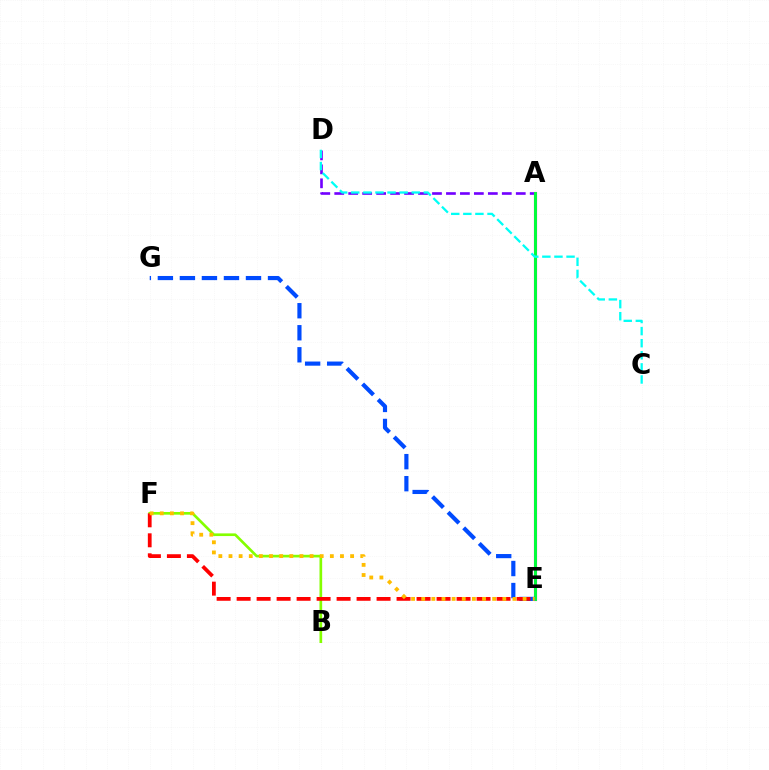{('A', 'D'): [{'color': '#7200ff', 'line_style': 'dashed', 'thickness': 1.9}], ('A', 'E'): [{'color': '#ff00cf', 'line_style': 'solid', 'thickness': 2.27}, {'color': '#00ff39', 'line_style': 'solid', 'thickness': 2.12}], ('C', 'D'): [{'color': '#00fff6', 'line_style': 'dashed', 'thickness': 1.64}], ('E', 'G'): [{'color': '#004bff', 'line_style': 'dashed', 'thickness': 2.99}], ('B', 'F'): [{'color': '#84ff00', 'line_style': 'solid', 'thickness': 1.92}], ('E', 'F'): [{'color': '#ff0000', 'line_style': 'dashed', 'thickness': 2.72}, {'color': '#ffbd00', 'line_style': 'dotted', 'thickness': 2.75}]}